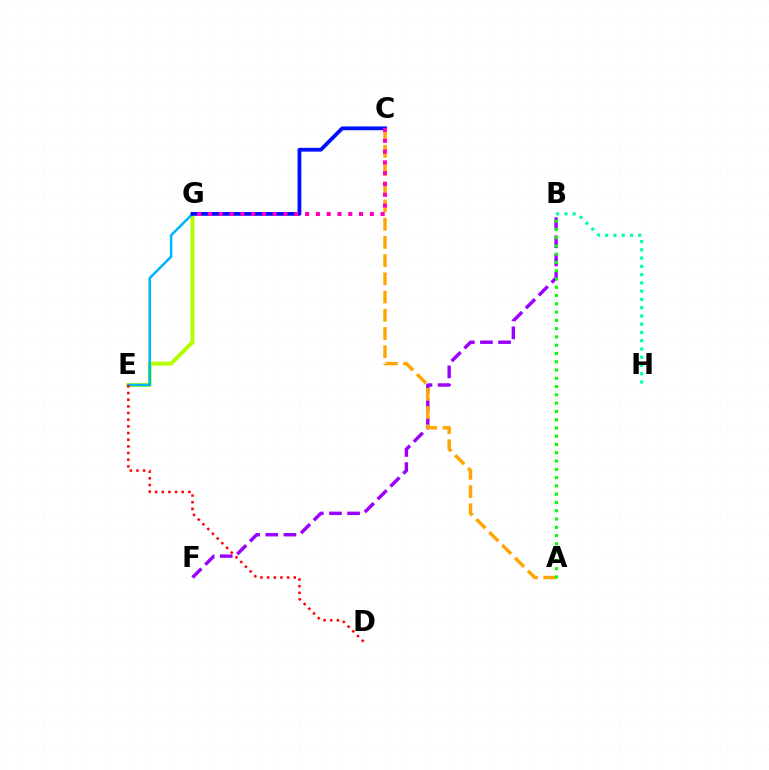{('B', 'F'): [{'color': '#9b00ff', 'line_style': 'dashed', 'thickness': 2.46}], ('A', 'C'): [{'color': '#ffa500', 'line_style': 'dashed', 'thickness': 2.47}], ('E', 'G'): [{'color': '#b3ff00', 'line_style': 'solid', 'thickness': 2.86}, {'color': '#00b5ff', 'line_style': 'solid', 'thickness': 1.82}], ('A', 'B'): [{'color': '#08ff00', 'line_style': 'dotted', 'thickness': 2.25}], ('B', 'H'): [{'color': '#00ff9d', 'line_style': 'dotted', 'thickness': 2.24}], ('D', 'E'): [{'color': '#ff0000', 'line_style': 'dotted', 'thickness': 1.81}], ('C', 'G'): [{'color': '#0010ff', 'line_style': 'solid', 'thickness': 2.74}, {'color': '#ff00bd', 'line_style': 'dotted', 'thickness': 2.93}]}